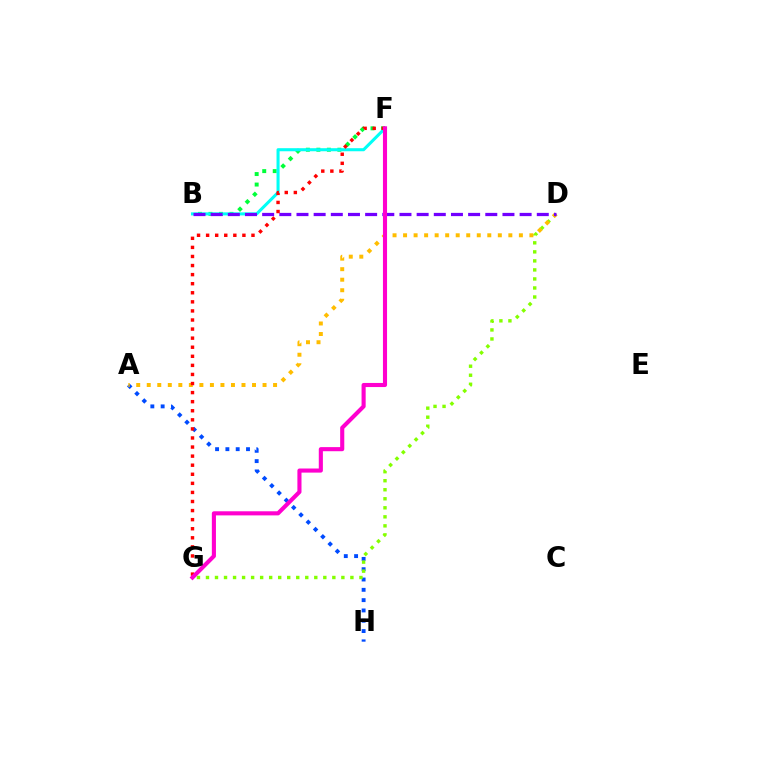{('A', 'H'): [{'color': '#004bff', 'line_style': 'dotted', 'thickness': 2.8}], ('D', 'G'): [{'color': '#84ff00', 'line_style': 'dotted', 'thickness': 2.45}], ('B', 'F'): [{'color': '#00ff39', 'line_style': 'dotted', 'thickness': 2.85}, {'color': '#00fff6', 'line_style': 'solid', 'thickness': 2.21}], ('A', 'D'): [{'color': '#ffbd00', 'line_style': 'dotted', 'thickness': 2.86}], ('B', 'D'): [{'color': '#7200ff', 'line_style': 'dashed', 'thickness': 2.33}], ('F', 'G'): [{'color': '#ff0000', 'line_style': 'dotted', 'thickness': 2.47}, {'color': '#ff00cf', 'line_style': 'solid', 'thickness': 2.95}]}